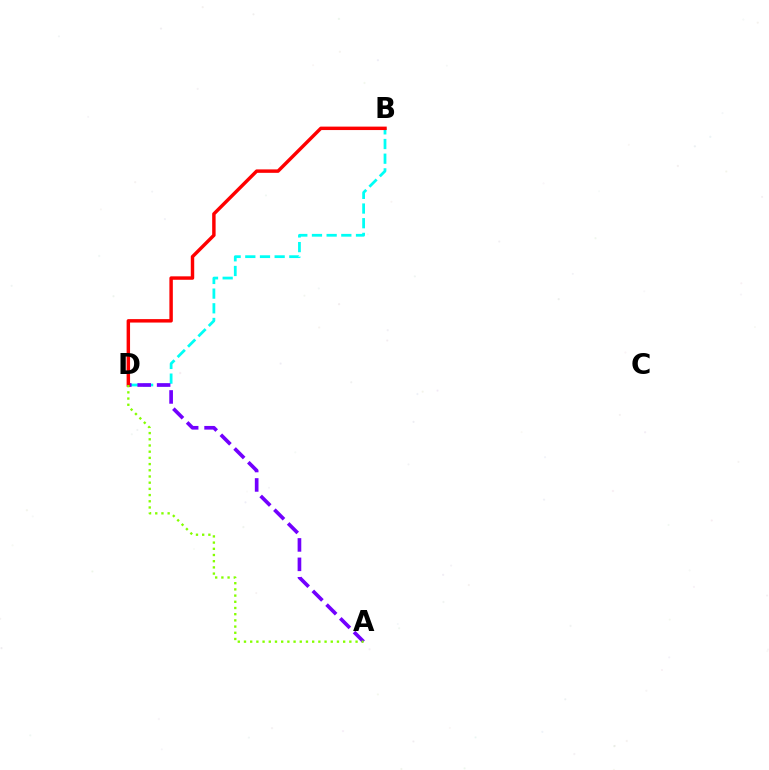{('B', 'D'): [{'color': '#00fff6', 'line_style': 'dashed', 'thickness': 1.99}, {'color': '#ff0000', 'line_style': 'solid', 'thickness': 2.48}], ('A', 'D'): [{'color': '#7200ff', 'line_style': 'dashed', 'thickness': 2.64}, {'color': '#84ff00', 'line_style': 'dotted', 'thickness': 1.68}]}